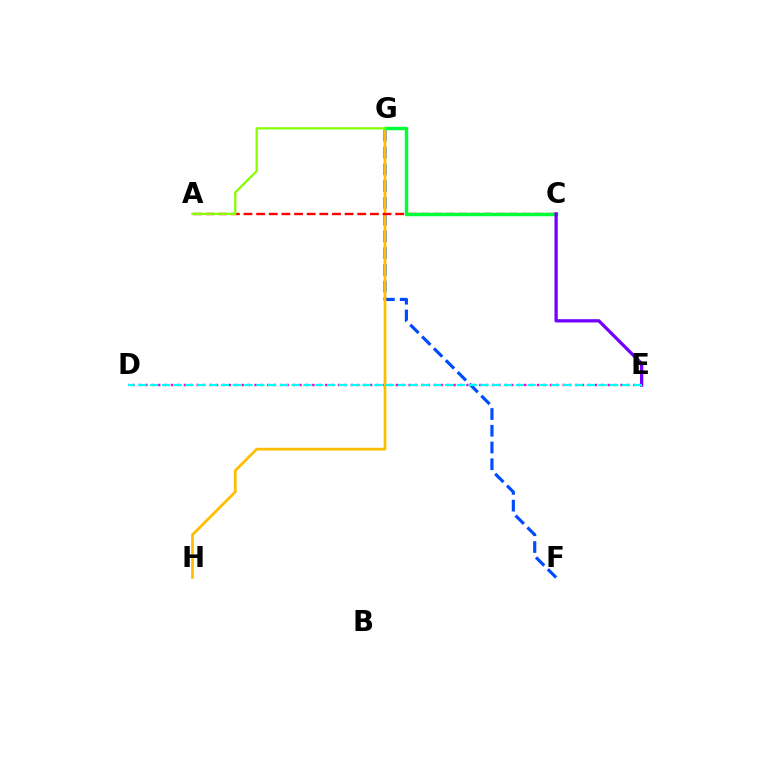{('D', 'E'): [{'color': '#ff00cf', 'line_style': 'dotted', 'thickness': 1.74}, {'color': '#00fff6', 'line_style': 'dashed', 'thickness': 1.6}], ('F', 'G'): [{'color': '#004bff', 'line_style': 'dashed', 'thickness': 2.28}], ('G', 'H'): [{'color': '#ffbd00', 'line_style': 'solid', 'thickness': 1.97}], ('A', 'C'): [{'color': '#ff0000', 'line_style': 'dashed', 'thickness': 1.72}], ('C', 'G'): [{'color': '#00ff39', 'line_style': 'solid', 'thickness': 2.48}], ('C', 'E'): [{'color': '#7200ff', 'line_style': 'solid', 'thickness': 2.35}], ('A', 'G'): [{'color': '#84ff00', 'line_style': 'solid', 'thickness': 1.61}]}